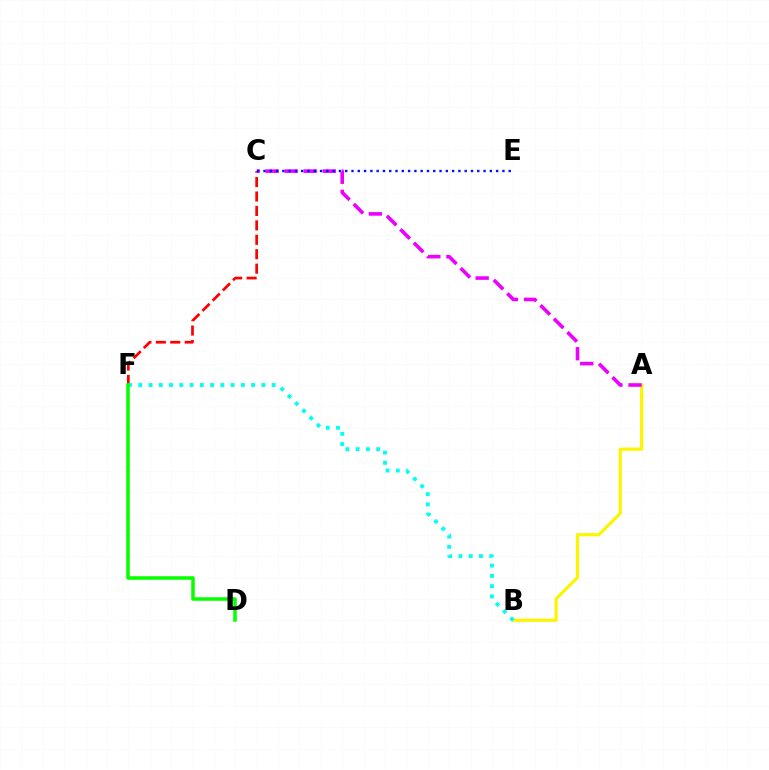{('C', 'F'): [{'color': '#ff0000', 'line_style': 'dashed', 'thickness': 1.96}], ('A', 'B'): [{'color': '#fcf500', 'line_style': 'solid', 'thickness': 2.28}], ('A', 'C'): [{'color': '#ee00ff', 'line_style': 'dashed', 'thickness': 2.59}], ('C', 'E'): [{'color': '#0010ff', 'line_style': 'dotted', 'thickness': 1.71}], ('B', 'F'): [{'color': '#00fff6', 'line_style': 'dotted', 'thickness': 2.79}], ('D', 'F'): [{'color': '#08ff00', 'line_style': 'solid', 'thickness': 2.54}]}